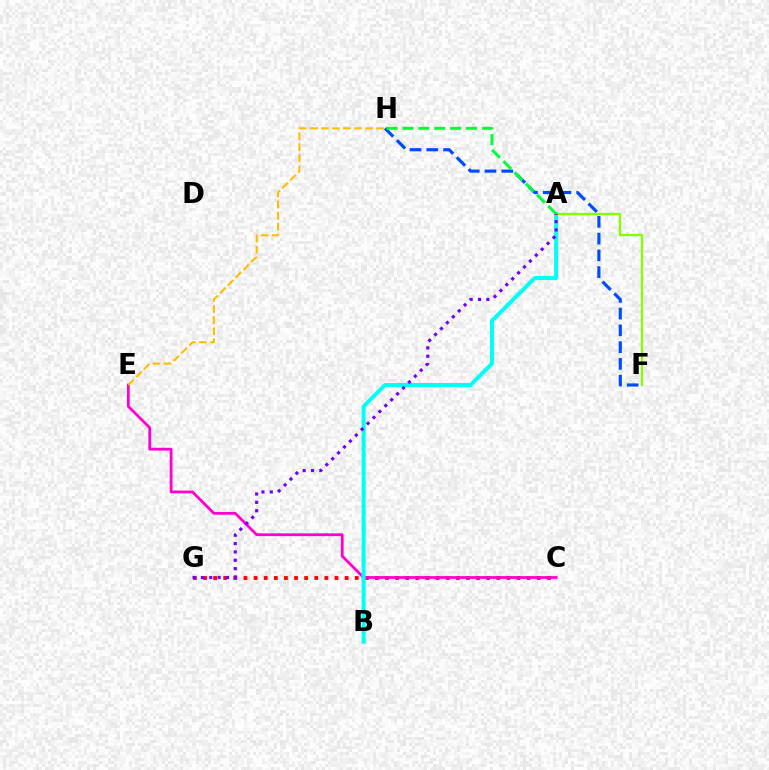{('F', 'H'): [{'color': '#004bff', 'line_style': 'dashed', 'thickness': 2.28}], ('C', 'G'): [{'color': '#ff0000', 'line_style': 'dotted', 'thickness': 2.75}], ('C', 'E'): [{'color': '#ff00cf', 'line_style': 'solid', 'thickness': 2.01}], ('E', 'H'): [{'color': '#ffbd00', 'line_style': 'dashed', 'thickness': 1.5}], ('A', 'B'): [{'color': '#00fff6', 'line_style': 'solid', 'thickness': 2.89}], ('A', 'F'): [{'color': '#84ff00', 'line_style': 'solid', 'thickness': 1.66}], ('A', 'H'): [{'color': '#00ff39', 'line_style': 'dashed', 'thickness': 2.16}], ('A', 'G'): [{'color': '#7200ff', 'line_style': 'dotted', 'thickness': 2.27}]}